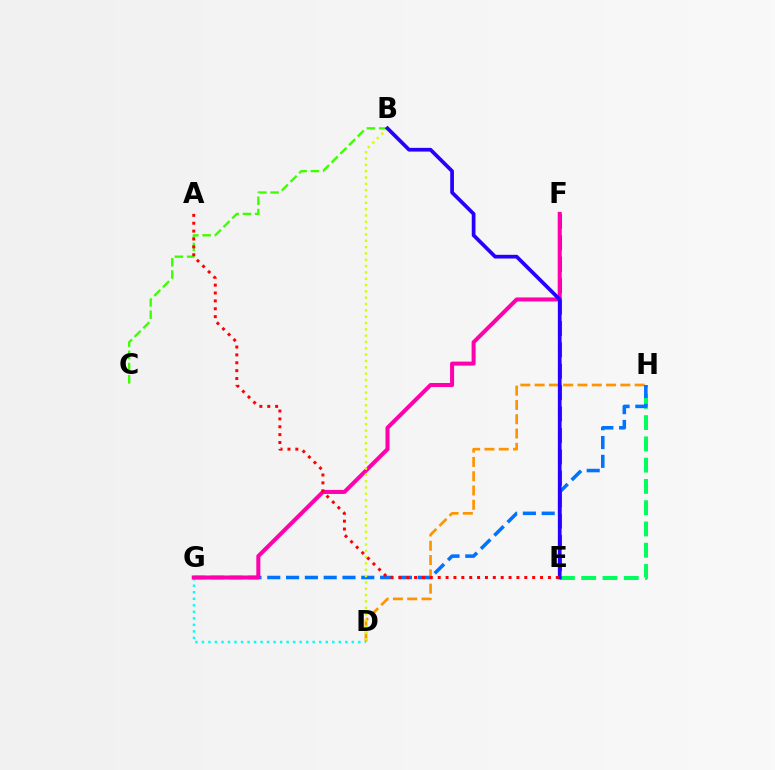{('D', 'H'): [{'color': '#ff9400', 'line_style': 'dashed', 'thickness': 1.94}], ('B', 'C'): [{'color': '#3dff00', 'line_style': 'dashed', 'thickness': 1.67}], ('E', 'H'): [{'color': '#00ff5c', 'line_style': 'dashed', 'thickness': 2.89}], ('D', 'G'): [{'color': '#00fff6', 'line_style': 'dotted', 'thickness': 1.77}], ('E', 'F'): [{'color': '#b900ff', 'line_style': 'dashed', 'thickness': 2.91}], ('G', 'H'): [{'color': '#0074ff', 'line_style': 'dashed', 'thickness': 2.55}], ('F', 'G'): [{'color': '#ff00ac', 'line_style': 'solid', 'thickness': 2.9}], ('B', 'D'): [{'color': '#d1ff00', 'line_style': 'dotted', 'thickness': 1.72}], ('B', 'E'): [{'color': '#2500ff', 'line_style': 'solid', 'thickness': 2.68}], ('A', 'E'): [{'color': '#ff0000', 'line_style': 'dotted', 'thickness': 2.14}]}